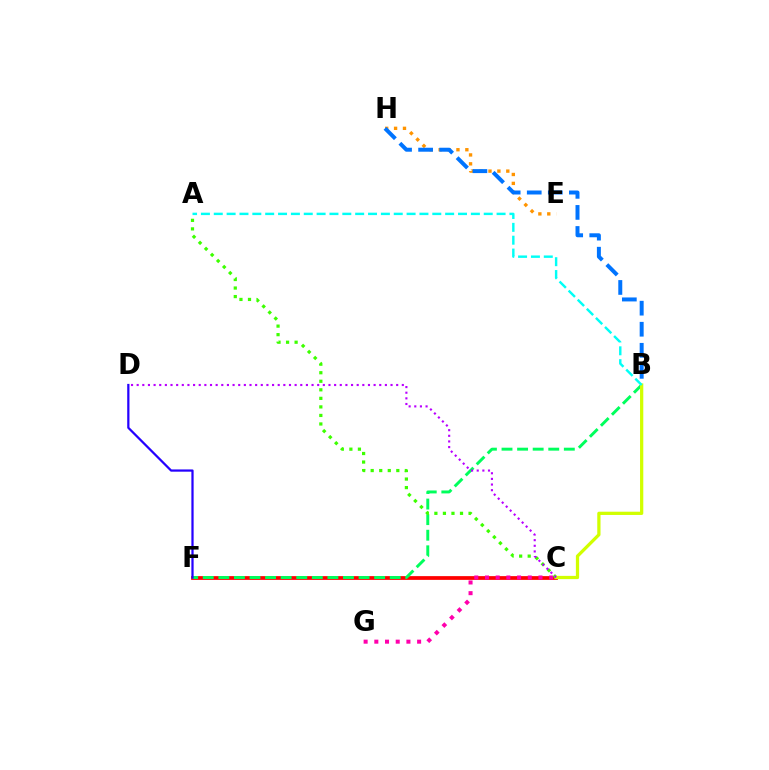{('C', 'F'): [{'color': '#ff0000', 'line_style': 'solid', 'thickness': 2.7}], ('C', 'G'): [{'color': '#ff00ac', 'line_style': 'dotted', 'thickness': 2.91}], ('B', 'F'): [{'color': '#00ff5c', 'line_style': 'dashed', 'thickness': 2.12}], ('E', 'H'): [{'color': '#ff9400', 'line_style': 'dotted', 'thickness': 2.42}], ('A', 'C'): [{'color': '#3dff00', 'line_style': 'dotted', 'thickness': 2.32}], ('D', 'F'): [{'color': '#2500ff', 'line_style': 'solid', 'thickness': 1.61}], ('B', 'C'): [{'color': '#d1ff00', 'line_style': 'solid', 'thickness': 2.34}], ('C', 'D'): [{'color': '#b900ff', 'line_style': 'dotted', 'thickness': 1.53}], ('B', 'H'): [{'color': '#0074ff', 'line_style': 'dashed', 'thickness': 2.86}], ('A', 'B'): [{'color': '#00fff6', 'line_style': 'dashed', 'thickness': 1.75}]}